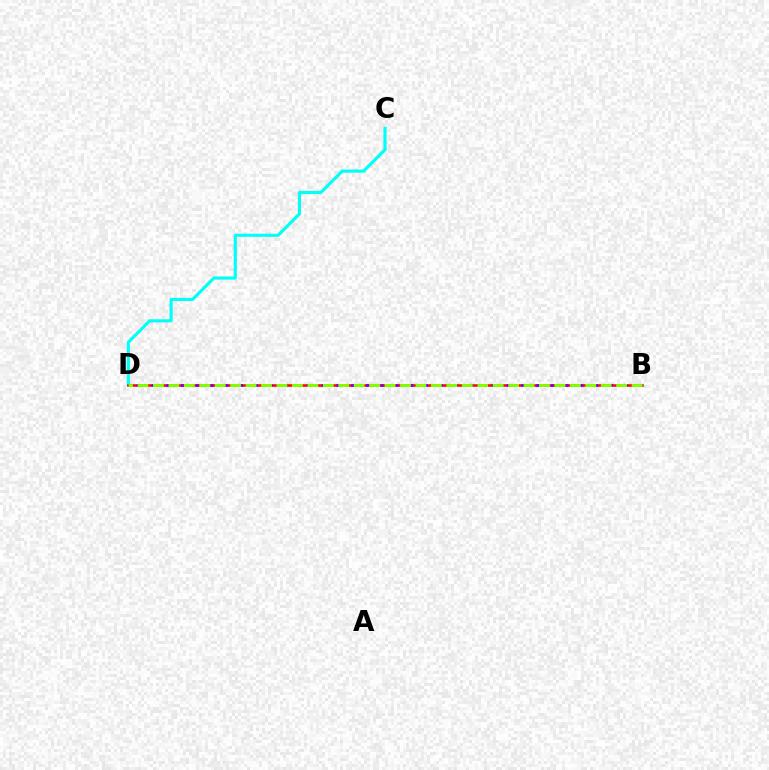{('C', 'D'): [{'color': '#00fff6', 'line_style': 'solid', 'thickness': 2.26}], ('B', 'D'): [{'color': '#ff0000', 'line_style': 'solid', 'thickness': 1.82}, {'color': '#7200ff', 'line_style': 'dotted', 'thickness': 2.01}, {'color': '#84ff00', 'line_style': 'dashed', 'thickness': 2.1}]}